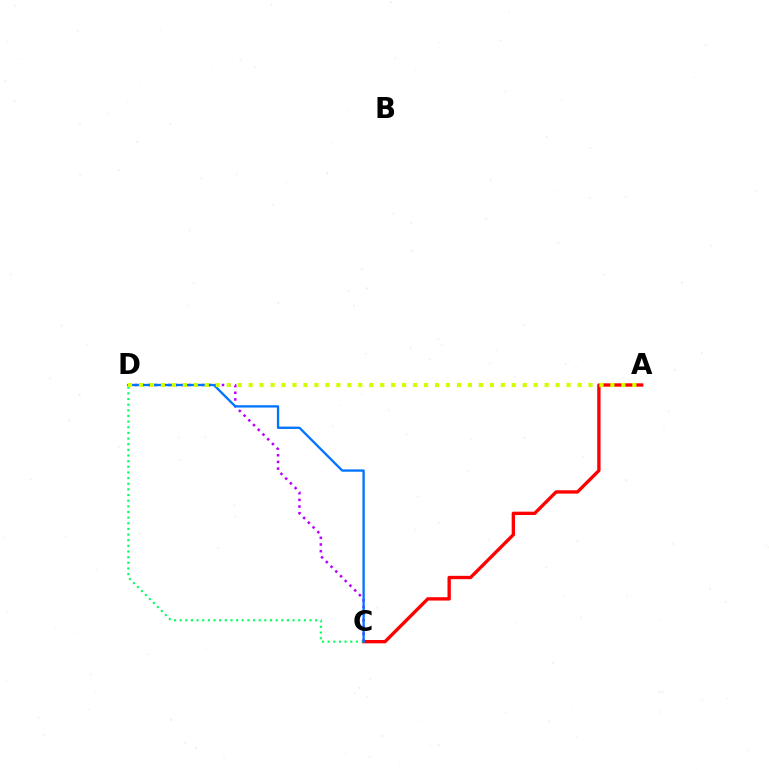{('A', 'C'): [{'color': '#ff0000', 'line_style': 'solid', 'thickness': 2.4}], ('C', 'D'): [{'color': '#b900ff', 'line_style': 'dotted', 'thickness': 1.82}, {'color': '#00ff5c', 'line_style': 'dotted', 'thickness': 1.53}, {'color': '#0074ff', 'line_style': 'solid', 'thickness': 1.67}], ('A', 'D'): [{'color': '#d1ff00', 'line_style': 'dotted', 'thickness': 2.98}]}